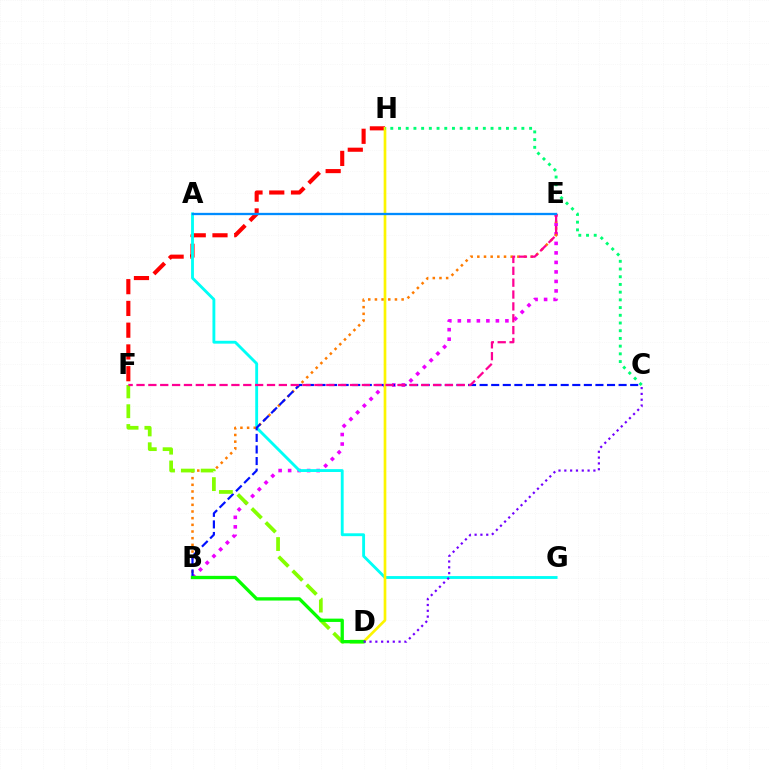{('B', 'E'): [{'color': '#ee00ff', 'line_style': 'dotted', 'thickness': 2.58}, {'color': '#ff7c00', 'line_style': 'dotted', 'thickness': 1.81}], ('F', 'H'): [{'color': '#ff0000', 'line_style': 'dashed', 'thickness': 2.96}], ('A', 'G'): [{'color': '#00fff6', 'line_style': 'solid', 'thickness': 2.06}], ('D', 'H'): [{'color': '#fcf500', 'line_style': 'solid', 'thickness': 1.92}], ('C', 'H'): [{'color': '#00ff74', 'line_style': 'dotted', 'thickness': 2.1}], ('B', 'C'): [{'color': '#0010ff', 'line_style': 'dashed', 'thickness': 1.57}], ('D', 'F'): [{'color': '#84ff00', 'line_style': 'dashed', 'thickness': 2.69}], ('E', 'F'): [{'color': '#ff0094', 'line_style': 'dashed', 'thickness': 1.61}], ('B', 'D'): [{'color': '#08ff00', 'line_style': 'solid', 'thickness': 2.39}], ('C', 'D'): [{'color': '#7200ff', 'line_style': 'dotted', 'thickness': 1.58}], ('A', 'E'): [{'color': '#008cff', 'line_style': 'solid', 'thickness': 1.66}]}